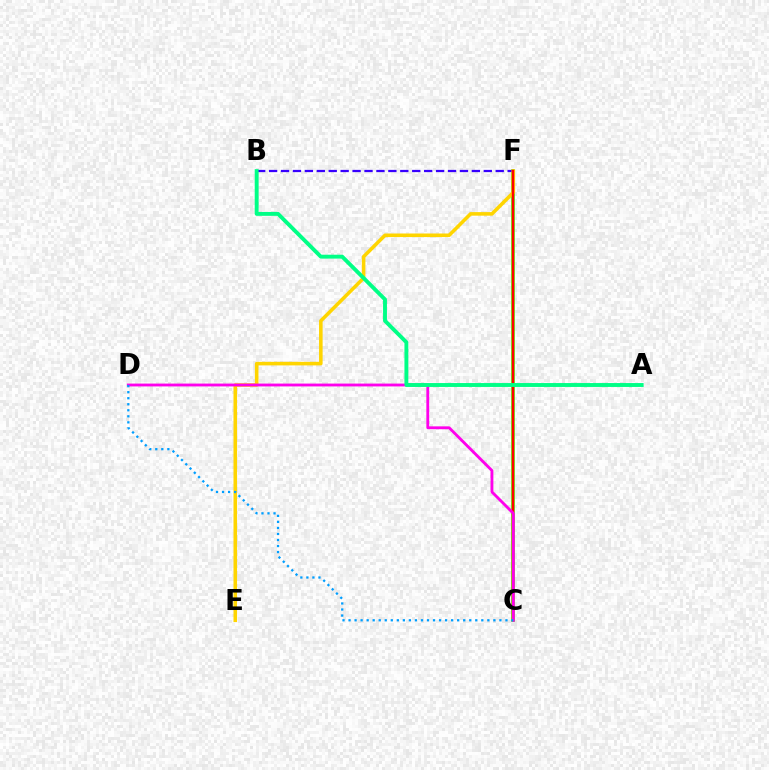{('C', 'F'): [{'color': '#4fff00', 'line_style': 'solid', 'thickness': 2.6}, {'color': '#ff0000', 'line_style': 'solid', 'thickness': 1.73}], ('B', 'F'): [{'color': '#3700ff', 'line_style': 'dashed', 'thickness': 1.62}], ('E', 'F'): [{'color': '#ffd500', 'line_style': 'solid', 'thickness': 2.57}], ('C', 'D'): [{'color': '#ff00ed', 'line_style': 'solid', 'thickness': 2.05}, {'color': '#009eff', 'line_style': 'dotted', 'thickness': 1.64}], ('A', 'B'): [{'color': '#00ff86', 'line_style': 'solid', 'thickness': 2.81}]}